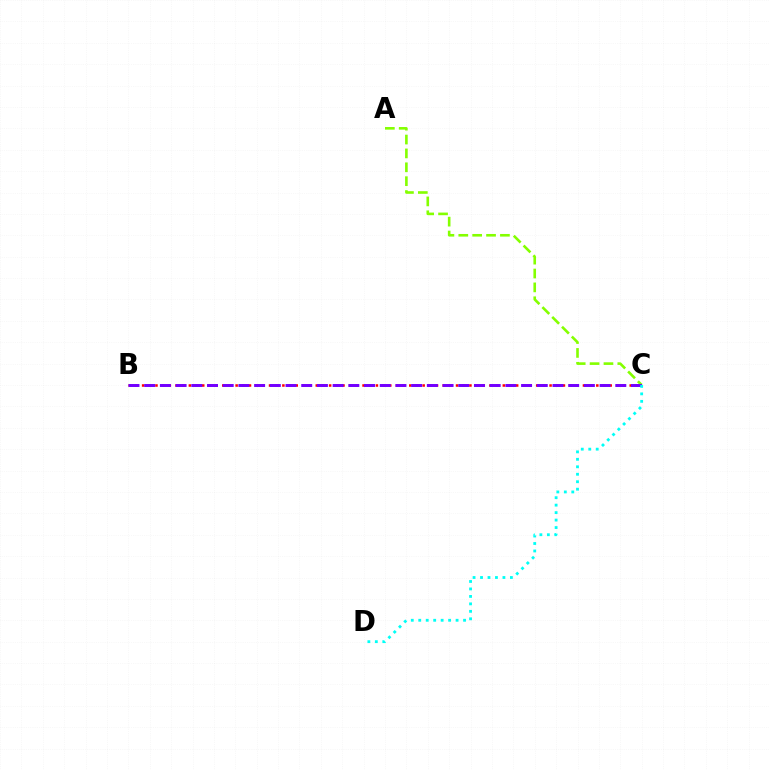{('A', 'C'): [{'color': '#84ff00', 'line_style': 'dashed', 'thickness': 1.89}], ('B', 'C'): [{'color': '#ff0000', 'line_style': 'dotted', 'thickness': 1.81}, {'color': '#7200ff', 'line_style': 'dashed', 'thickness': 2.13}], ('C', 'D'): [{'color': '#00fff6', 'line_style': 'dotted', 'thickness': 2.03}]}